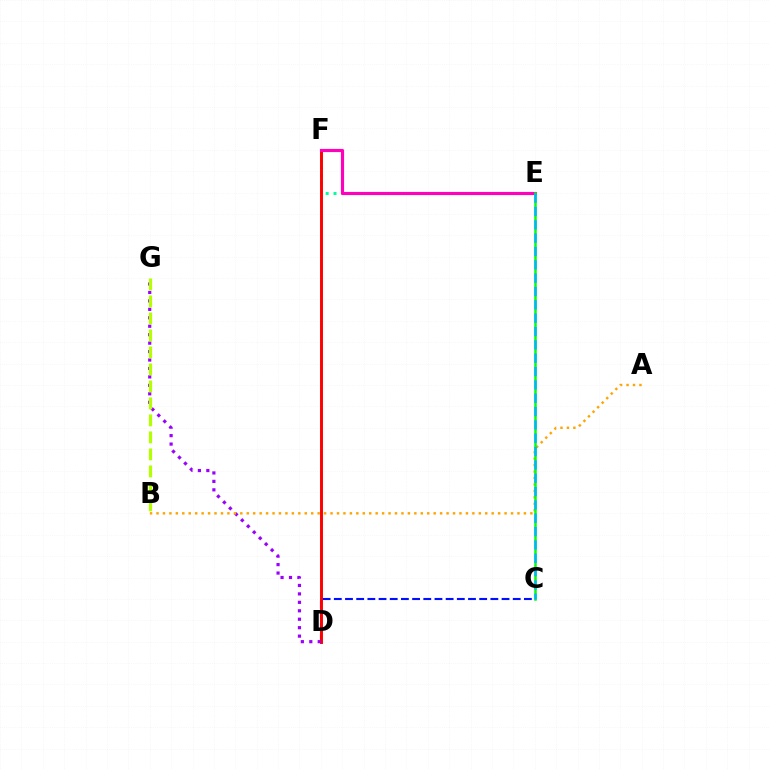{('C', 'D'): [{'color': '#0010ff', 'line_style': 'dashed', 'thickness': 1.52}], ('E', 'F'): [{'color': '#00ff9d', 'line_style': 'dotted', 'thickness': 2.14}, {'color': '#ff00bd', 'line_style': 'solid', 'thickness': 2.25}], ('D', 'F'): [{'color': '#ff0000', 'line_style': 'solid', 'thickness': 2.11}], ('D', 'G'): [{'color': '#9b00ff', 'line_style': 'dotted', 'thickness': 2.29}], ('A', 'B'): [{'color': '#ffa500', 'line_style': 'dotted', 'thickness': 1.75}], ('C', 'E'): [{'color': '#08ff00', 'line_style': 'solid', 'thickness': 1.81}, {'color': '#00b5ff', 'line_style': 'dashed', 'thickness': 1.81}], ('B', 'G'): [{'color': '#b3ff00', 'line_style': 'dashed', 'thickness': 2.31}]}